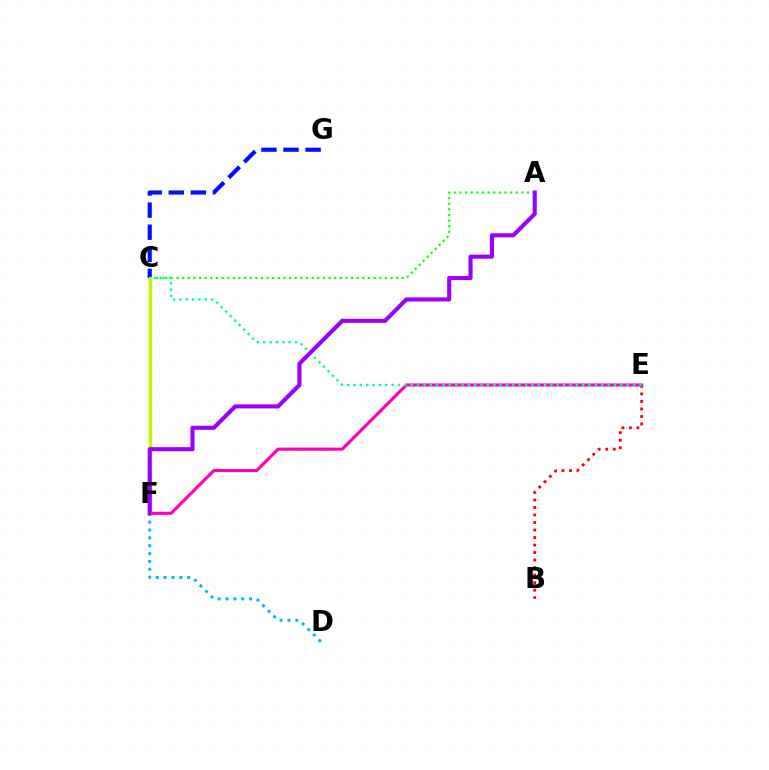{('B', 'E'): [{'color': '#ff0000', 'line_style': 'dotted', 'thickness': 2.04}], ('C', 'F'): [{'color': '#ffa500', 'line_style': 'solid', 'thickness': 2.42}, {'color': '#b3ff00', 'line_style': 'solid', 'thickness': 2.09}], ('C', 'G'): [{'color': '#0010ff', 'line_style': 'dashed', 'thickness': 3.0}], ('A', 'C'): [{'color': '#08ff00', 'line_style': 'dotted', 'thickness': 1.53}], ('E', 'F'): [{'color': '#ff00bd', 'line_style': 'solid', 'thickness': 2.25}], ('D', 'F'): [{'color': '#00b5ff', 'line_style': 'dotted', 'thickness': 2.14}], ('C', 'E'): [{'color': '#00ff9d', 'line_style': 'dotted', 'thickness': 1.73}], ('A', 'F'): [{'color': '#9b00ff', 'line_style': 'solid', 'thickness': 2.94}]}